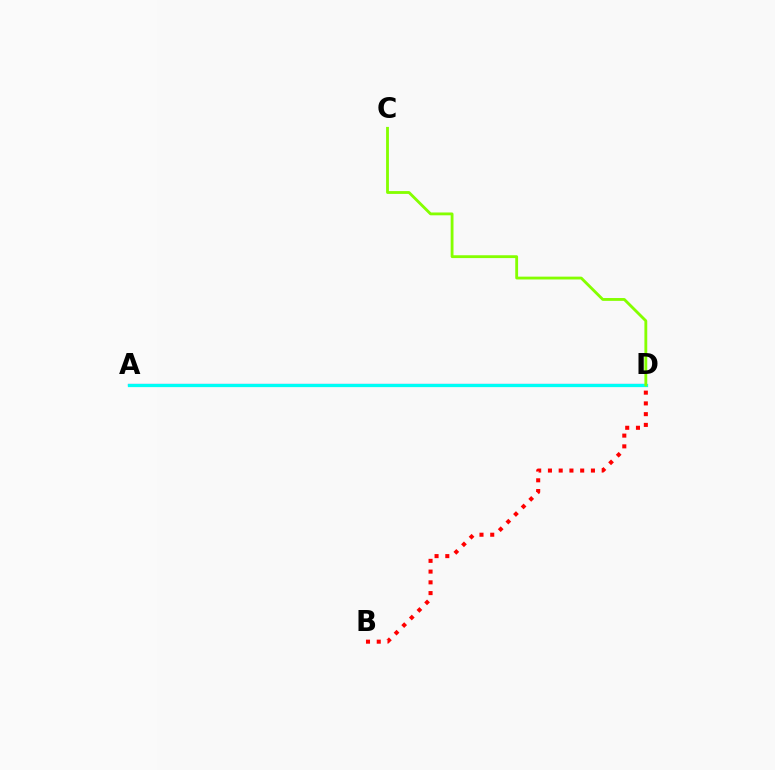{('A', 'D'): [{'color': '#7200ff', 'line_style': 'solid', 'thickness': 1.55}, {'color': '#00fff6', 'line_style': 'solid', 'thickness': 2.34}], ('B', 'D'): [{'color': '#ff0000', 'line_style': 'dotted', 'thickness': 2.92}], ('C', 'D'): [{'color': '#84ff00', 'line_style': 'solid', 'thickness': 2.04}]}